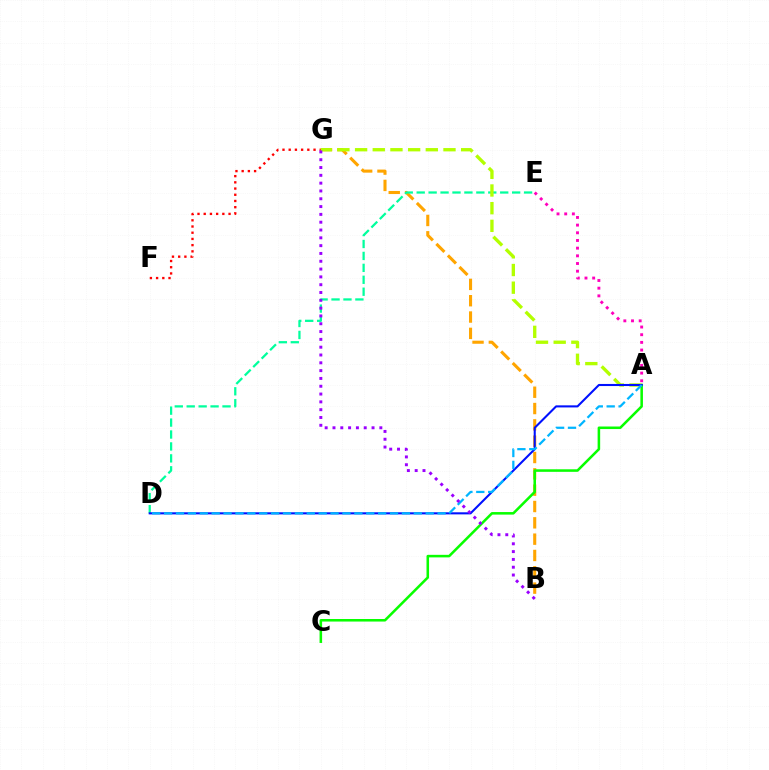{('B', 'G'): [{'color': '#ffa500', 'line_style': 'dashed', 'thickness': 2.22}, {'color': '#9b00ff', 'line_style': 'dotted', 'thickness': 2.12}], ('A', 'C'): [{'color': '#08ff00', 'line_style': 'solid', 'thickness': 1.83}], ('F', 'G'): [{'color': '#ff0000', 'line_style': 'dotted', 'thickness': 1.69}], ('D', 'E'): [{'color': '#00ff9d', 'line_style': 'dashed', 'thickness': 1.62}], ('A', 'G'): [{'color': '#b3ff00', 'line_style': 'dashed', 'thickness': 2.4}], ('A', 'D'): [{'color': '#0010ff', 'line_style': 'solid', 'thickness': 1.5}, {'color': '#00b5ff', 'line_style': 'dashed', 'thickness': 1.62}], ('A', 'E'): [{'color': '#ff00bd', 'line_style': 'dotted', 'thickness': 2.09}]}